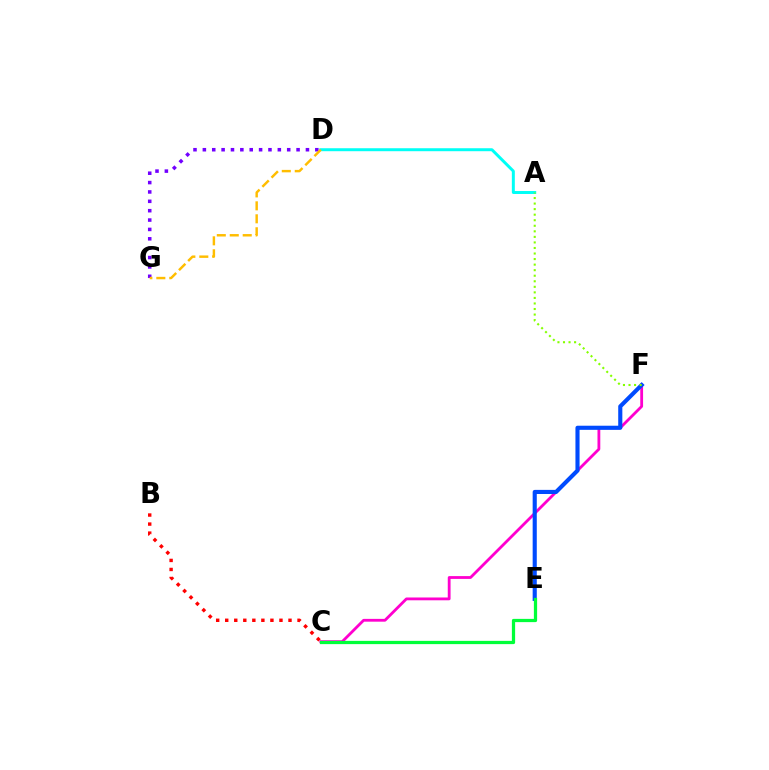{('A', 'D'): [{'color': '#00fff6', 'line_style': 'solid', 'thickness': 2.14}], ('D', 'G'): [{'color': '#7200ff', 'line_style': 'dotted', 'thickness': 2.55}, {'color': '#ffbd00', 'line_style': 'dashed', 'thickness': 1.76}], ('B', 'C'): [{'color': '#ff0000', 'line_style': 'dotted', 'thickness': 2.46}], ('C', 'F'): [{'color': '#ff00cf', 'line_style': 'solid', 'thickness': 2.02}], ('E', 'F'): [{'color': '#004bff', 'line_style': 'solid', 'thickness': 2.97}], ('C', 'E'): [{'color': '#00ff39', 'line_style': 'solid', 'thickness': 2.34}], ('A', 'F'): [{'color': '#84ff00', 'line_style': 'dotted', 'thickness': 1.51}]}